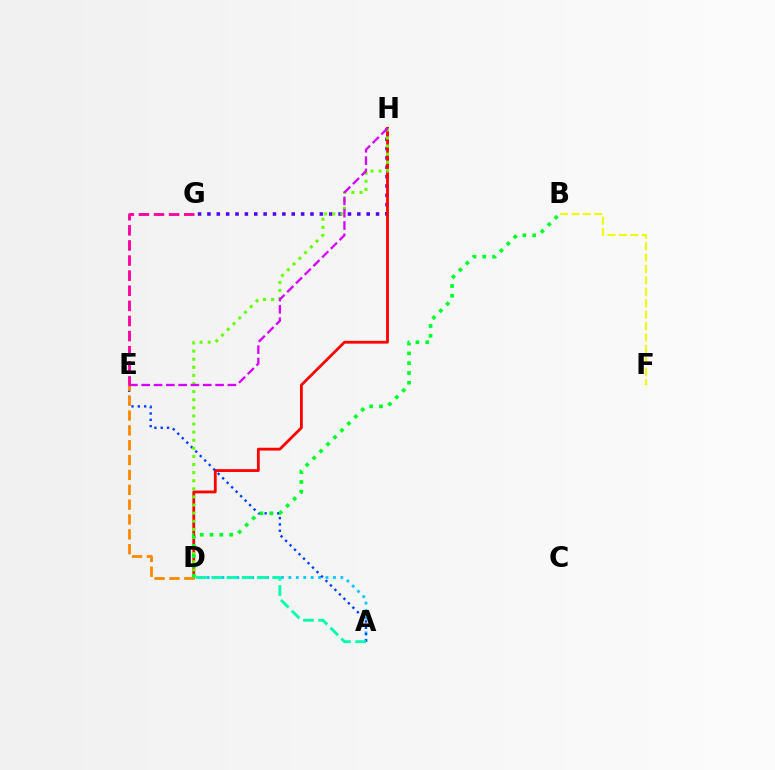{('B', 'F'): [{'color': '#eeff00', 'line_style': 'dashed', 'thickness': 1.55}], ('G', 'H'): [{'color': '#4f00ff', 'line_style': 'dotted', 'thickness': 2.55}], ('D', 'H'): [{'color': '#ff0000', 'line_style': 'solid', 'thickness': 2.02}, {'color': '#66ff00', 'line_style': 'dotted', 'thickness': 2.2}], ('A', 'D'): [{'color': '#00c7ff', 'line_style': 'dotted', 'thickness': 2.02}, {'color': '#00ffaf', 'line_style': 'dashed', 'thickness': 2.07}], ('A', 'E'): [{'color': '#003fff', 'line_style': 'dotted', 'thickness': 1.72}], ('D', 'E'): [{'color': '#ff8800', 'line_style': 'dashed', 'thickness': 2.02}], ('E', 'H'): [{'color': '#d600ff', 'line_style': 'dashed', 'thickness': 1.67}], ('B', 'D'): [{'color': '#00ff27', 'line_style': 'dotted', 'thickness': 2.66}], ('E', 'G'): [{'color': '#ff00a0', 'line_style': 'dashed', 'thickness': 2.05}]}